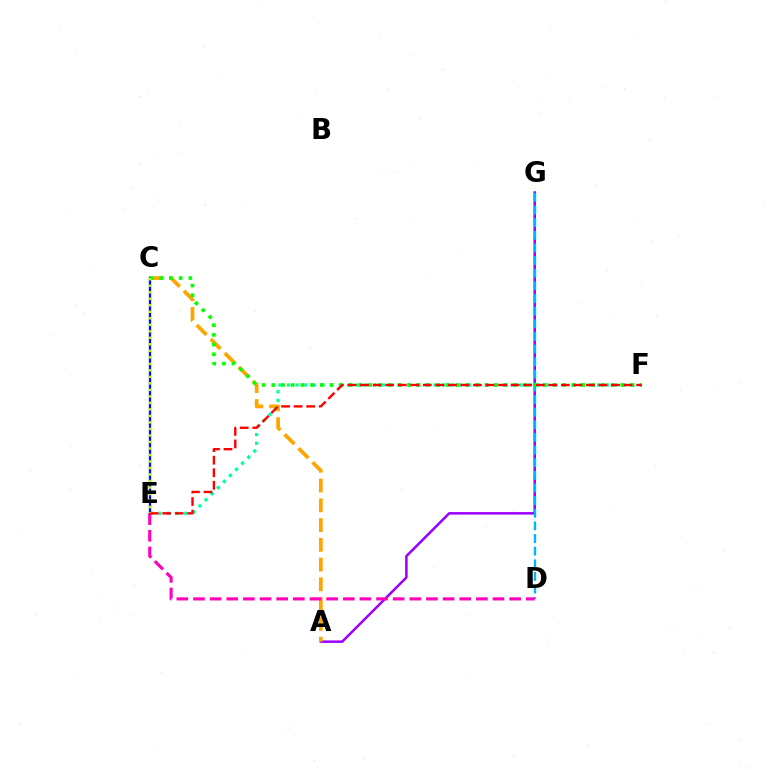{('A', 'G'): [{'color': '#9b00ff', 'line_style': 'solid', 'thickness': 1.8}], ('A', 'C'): [{'color': '#ffa500', 'line_style': 'dashed', 'thickness': 2.69}], ('E', 'F'): [{'color': '#00ff9d', 'line_style': 'dotted', 'thickness': 2.34}, {'color': '#ff0000', 'line_style': 'dashed', 'thickness': 1.7}], ('D', 'G'): [{'color': '#00b5ff', 'line_style': 'dashed', 'thickness': 1.72}], ('C', 'E'): [{'color': '#0010ff', 'line_style': 'solid', 'thickness': 1.66}, {'color': '#b3ff00', 'line_style': 'dotted', 'thickness': 1.77}], ('D', 'E'): [{'color': '#ff00bd', 'line_style': 'dashed', 'thickness': 2.26}], ('C', 'F'): [{'color': '#08ff00', 'line_style': 'dotted', 'thickness': 2.63}]}